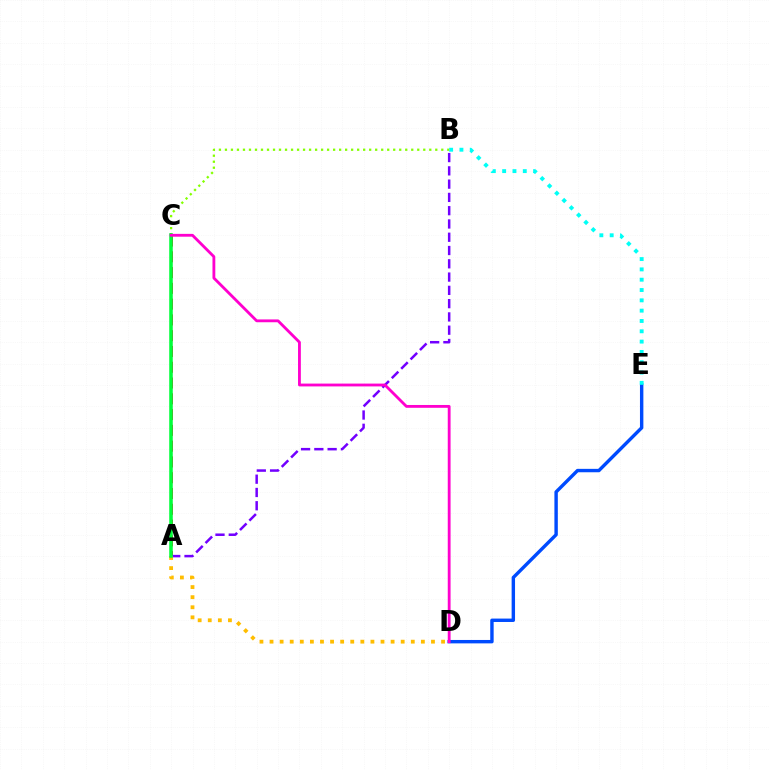{('A', 'C'): [{'color': '#ff0000', 'line_style': 'dashed', 'thickness': 2.14}, {'color': '#00ff39', 'line_style': 'solid', 'thickness': 2.55}], ('A', 'B'): [{'color': '#7200ff', 'line_style': 'dashed', 'thickness': 1.8}], ('D', 'E'): [{'color': '#004bff', 'line_style': 'solid', 'thickness': 2.45}], ('B', 'E'): [{'color': '#00fff6', 'line_style': 'dotted', 'thickness': 2.8}], ('B', 'C'): [{'color': '#84ff00', 'line_style': 'dotted', 'thickness': 1.63}], ('A', 'D'): [{'color': '#ffbd00', 'line_style': 'dotted', 'thickness': 2.74}], ('C', 'D'): [{'color': '#ff00cf', 'line_style': 'solid', 'thickness': 2.03}]}